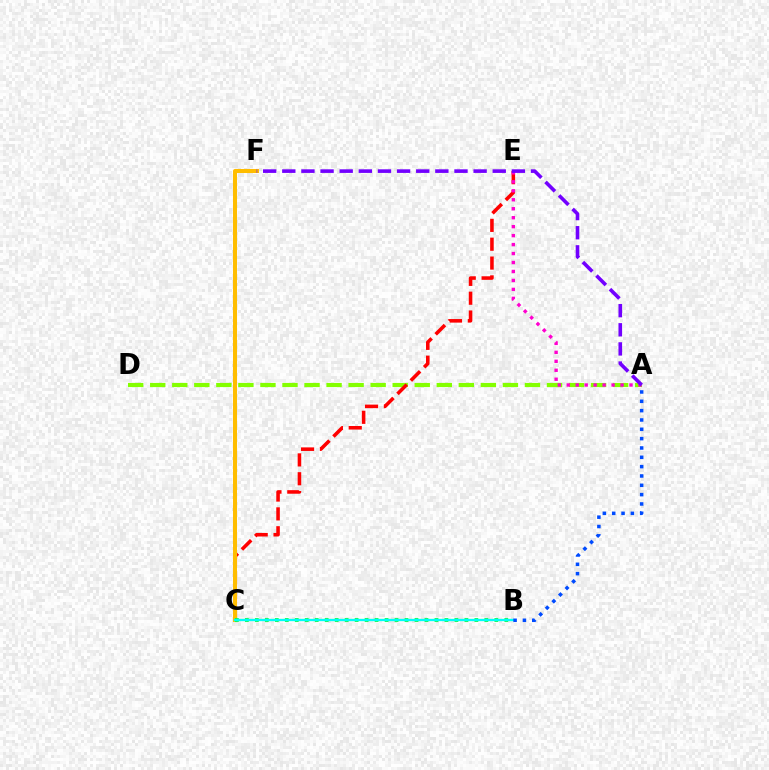{('A', 'D'): [{'color': '#84ff00', 'line_style': 'dashed', 'thickness': 2.99}], ('C', 'E'): [{'color': '#ff0000', 'line_style': 'dashed', 'thickness': 2.56}], ('C', 'F'): [{'color': '#ffbd00', 'line_style': 'solid', 'thickness': 2.91}], ('B', 'C'): [{'color': '#00ff39', 'line_style': 'dotted', 'thickness': 2.71}, {'color': '#00fff6', 'line_style': 'solid', 'thickness': 1.69}], ('A', 'E'): [{'color': '#ff00cf', 'line_style': 'dotted', 'thickness': 2.44}], ('A', 'B'): [{'color': '#004bff', 'line_style': 'dotted', 'thickness': 2.54}], ('A', 'F'): [{'color': '#7200ff', 'line_style': 'dashed', 'thickness': 2.6}]}